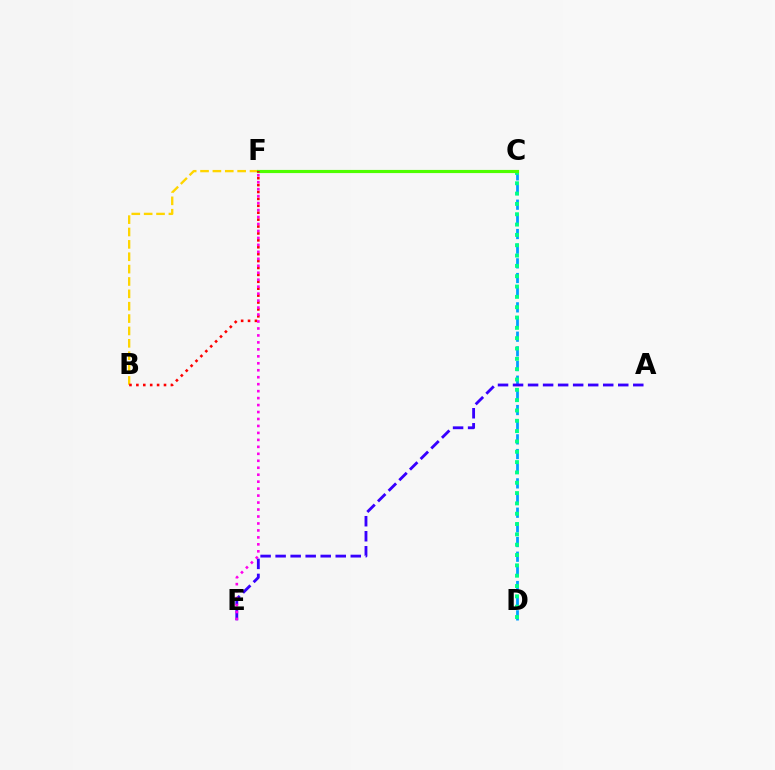{('B', 'F'): [{'color': '#ffd500', 'line_style': 'dashed', 'thickness': 1.68}, {'color': '#ff0000', 'line_style': 'dotted', 'thickness': 1.88}], ('C', 'D'): [{'color': '#009eff', 'line_style': 'dashed', 'thickness': 1.99}, {'color': '#00ff86', 'line_style': 'dotted', 'thickness': 2.81}], ('A', 'E'): [{'color': '#3700ff', 'line_style': 'dashed', 'thickness': 2.04}], ('C', 'F'): [{'color': '#4fff00', 'line_style': 'solid', 'thickness': 2.27}], ('E', 'F'): [{'color': '#ff00ed', 'line_style': 'dotted', 'thickness': 1.89}]}